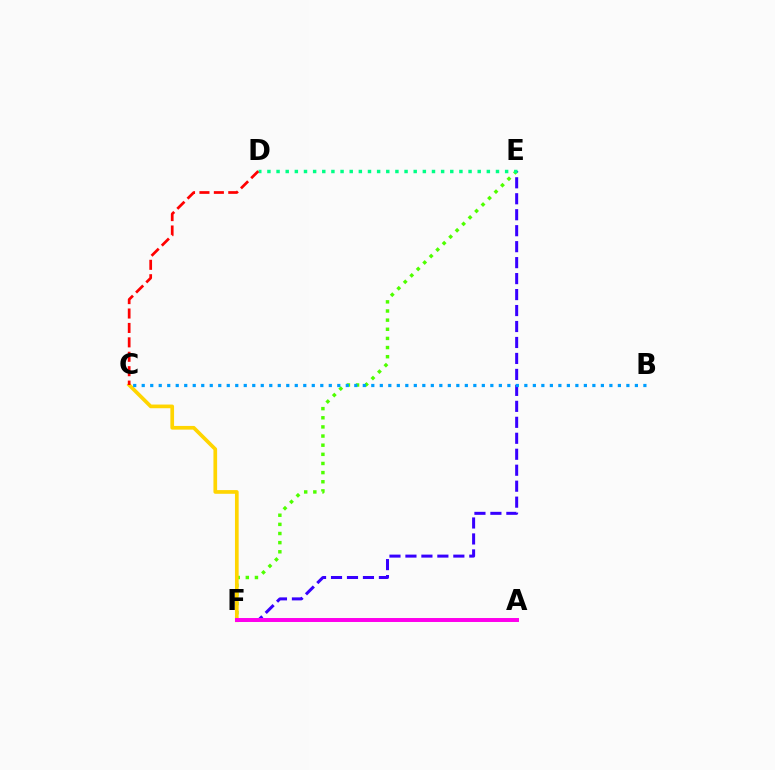{('E', 'F'): [{'color': '#4fff00', 'line_style': 'dotted', 'thickness': 2.48}, {'color': '#3700ff', 'line_style': 'dashed', 'thickness': 2.17}], ('C', 'F'): [{'color': '#ffd500', 'line_style': 'solid', 'thickness': 2.65}], ('D', 'E'): [{'color': '#00ff86', 'line_style': 'dotted', 'thickness': 2.48}], ('C', 'D'): [{'color': '#ff0000', 'line_style': 'dashed', 'thickness': 1.96}], ('B', 'C'): [{'color': '#009eff', 'line_style': 'dotted', 'thickness': 2.31}], ('A', 'F'): [{'color': '#ff00ed', 'line_style': 'solid', 'thickness': 2.85}]}